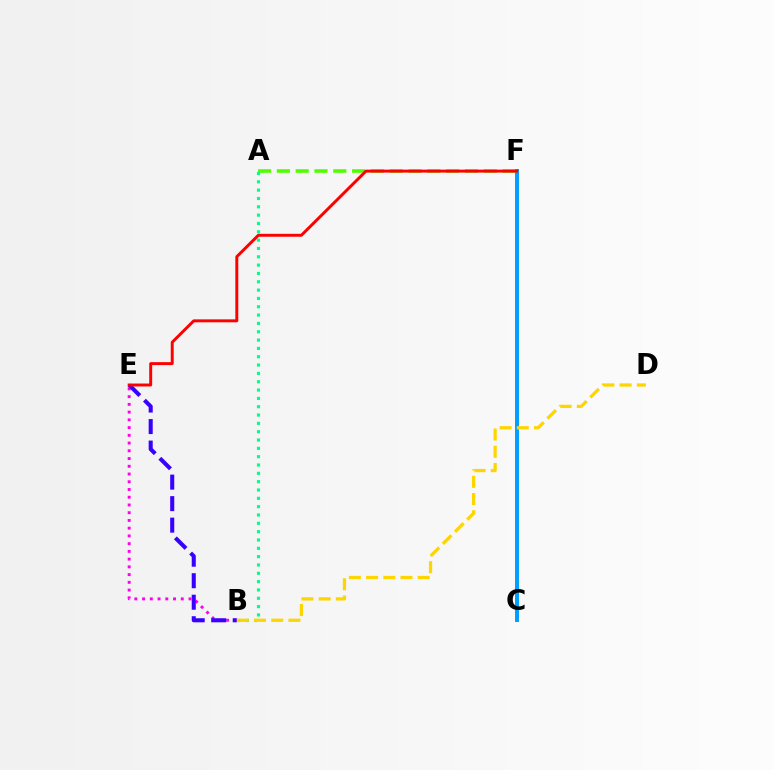{('B', 'E'): [{'color': '#ff00ed', 'line_style': 'dotted', 'thickness': 2.1}, {'color': '#3700ff', 'line_style': 'dashed', 'thickness': 2.92}], ('C', 'F'): [{'color': '#009eff', 'line_style': 'solid', 'thickness': 2.85}], ('A', 'F'): [{'color': '#4fff00', 'line_style': 'dashed', 'thickness': 2.56}], ('A', 'B'): [{'color': '#00ff86', 'line_style': 'dotted', 'thickness': 2.26}], ('B', 'D'): [{'color': '#ffd500', 'line_style': 'dashed', 'thickness': 2.34}], ('E', 'F'): [{'color': '#ff0000', 'line_style': 'solid', 'thickness': 2.12}]}